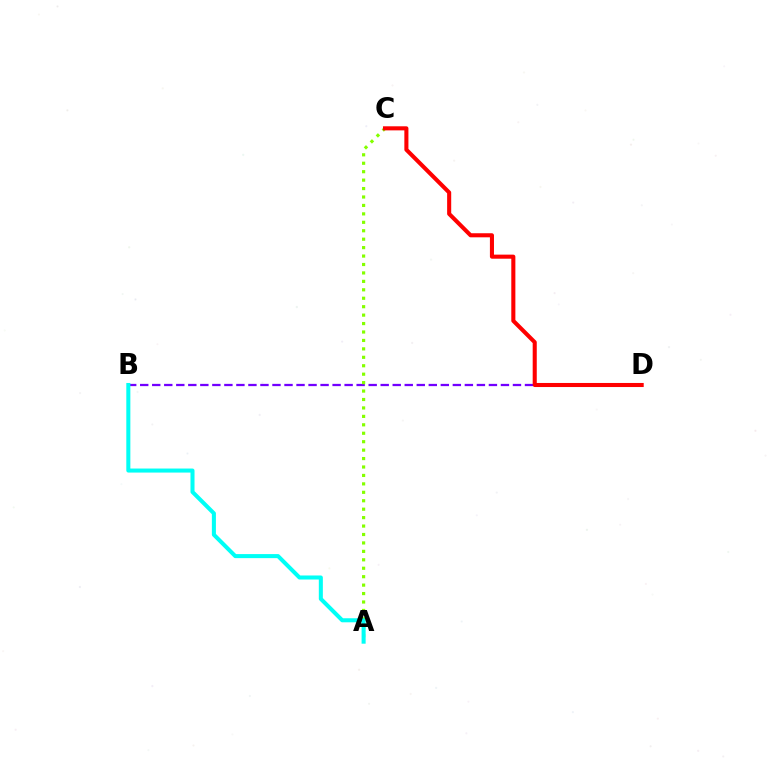{('B', 'D'): [{'color': '#7200ff', 'line_style': 'dashed', 'thickness': 1.63}], ('A', 'C'): [{'color': '#84ff00', 'line_style': 'dotted', 'thickness': 2.29}], ('C', 'D'): [{'color': '#ff0000', 'line_style': 'solid', 'thickness': 2.93}], ('A', 'B'): [{'color': '#00fff6', 'line_style': 'solid', 'thickness': 2.91}]}